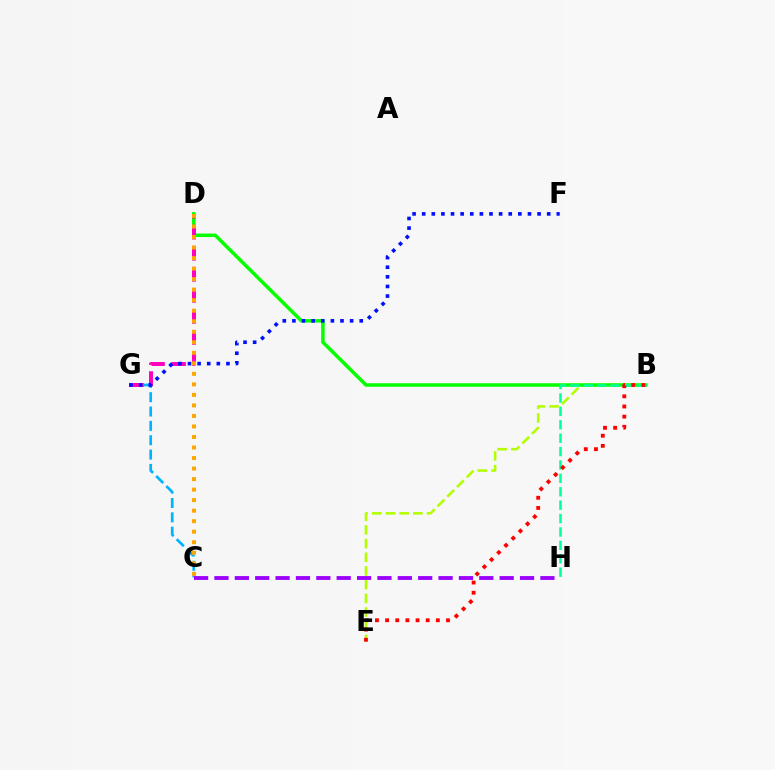{('B', 'E'): [{'color': '#b3ff00', 'line_style': 'dashed', 'thickness': 1.86}, {'color': '#ff0000', 'line_style': 'dotted', 'thickness': 2.76}], ('B', 'D'): [{'color': '#08ff00', 'line_style': 'solid', 'thickness': 2.54}], ('B', 'H'): [{'color': '#00ff9d', 'line_style': 'dashed', 'thickness': 1.82}], ('C', 'G'): [{'color': '#00b5ff', 'line_style': 'dashed', 'thickness': 1.95}], ('C', 'H'): [{'color': '#9b00ff', 'line_style': 'dashed', 'thickness': 2.77}], ('D', 'G'): [{'color': '#ff00bd', 'line_style': 'dashed', 'thickness': 2.86}], ('F', 'G'): [{'color': '#0010ff', 'line_style': 'dotted', 'thickness': 2.61}], ('C', 'D'): [{'color': '#ffa500', 'line_style': 'dotted', 'thickness': 2.86}]}